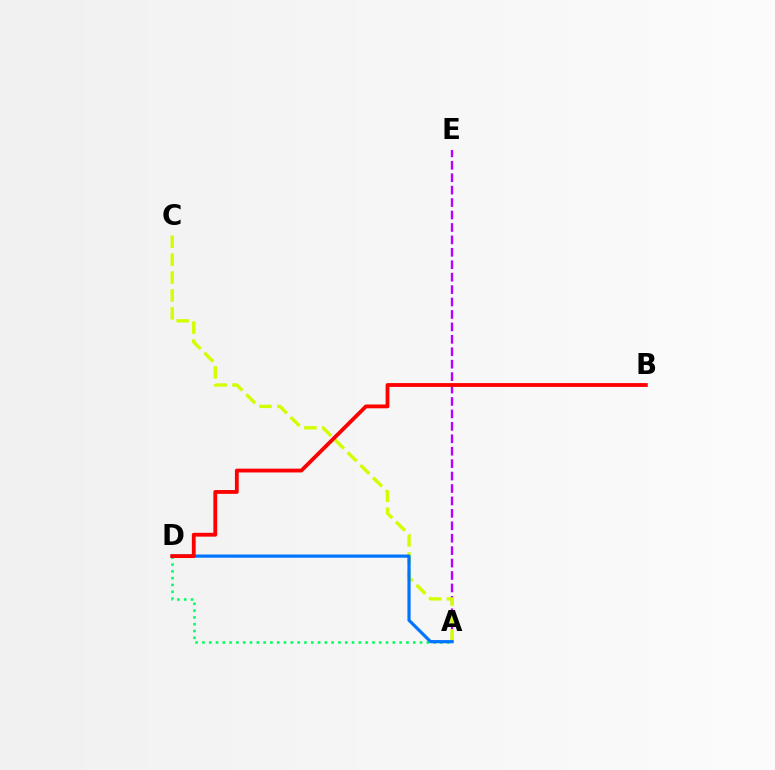{('A', 'E'): [{'color': '#b900ff', 'line_style': 'dashed', 'thickness': 1.69}], ('A', 'D'): [{'color': '#00ff5c', 'line_style': 'dotted', 'thickness': 1.85}, {'color': '#0074ff', 'line_style': 'solid', 'thickness': 2.3}], ('A', 'C'): [{'color': '#d1ff00', 'line_style': 'dashed', 'thickness': 2.43}], ('B', 'D'): [{'color': '#ff0000', 'line_style': 'solid', 'thickness': 2.75}]}